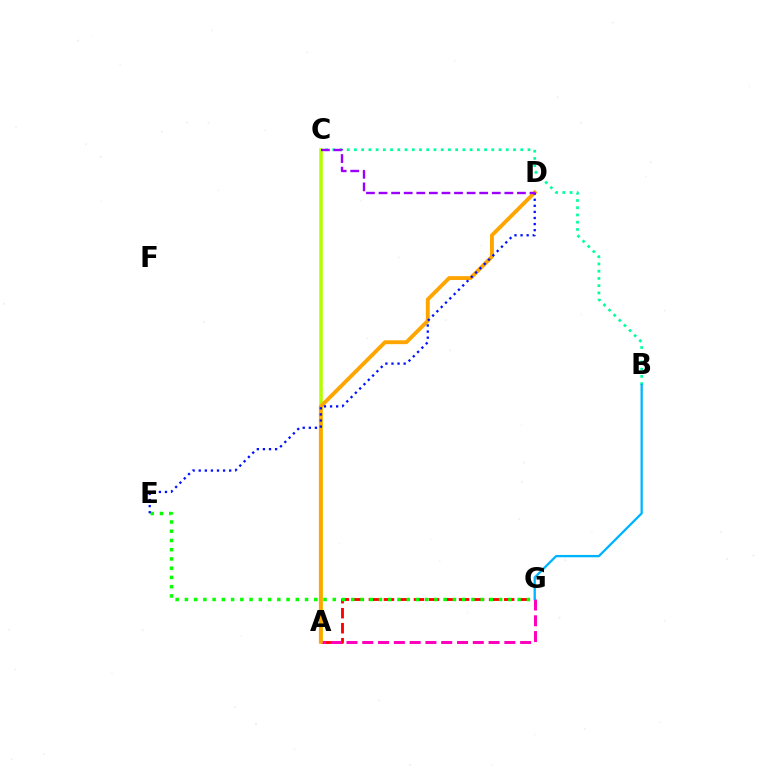{('B', 'C'): [{'color': '#00ff9d', 'line_style': 'dotted', 'thickness': 1.96}], ('A', 'G'): [{'color': '#ff0000', 'line_style': 'dashed', 'thickness': 2.04}, {'color': '#ff00bd', 'line_style': 'dashed', 'thickness': 2.14}], ('A', 'C'): [{'color': '#b3ff00', 'line_style': 'solid', 'thickness': 2.55}], ('E', 'G'): [{'color': '#08ff00', 'line_style': 'dotted', 'thickness': 2.51}], ('A', 'D'): [{'color': '#ffa500', 'line_style': 'solid', 'thickness': 2.79}], ('D', 'E'): [{'color': '#0010ff', 'line_style': 'dotted', 'thickness': 1.65}], ('C', 'D'): [{'color': '#9b00ff', 'line_style': 'dashed', 'thickness': 1.71}], ('B', 'G'): [{'color': '#00b5ff', 'line_style': 'solid', 'thickness': 1.67}]}